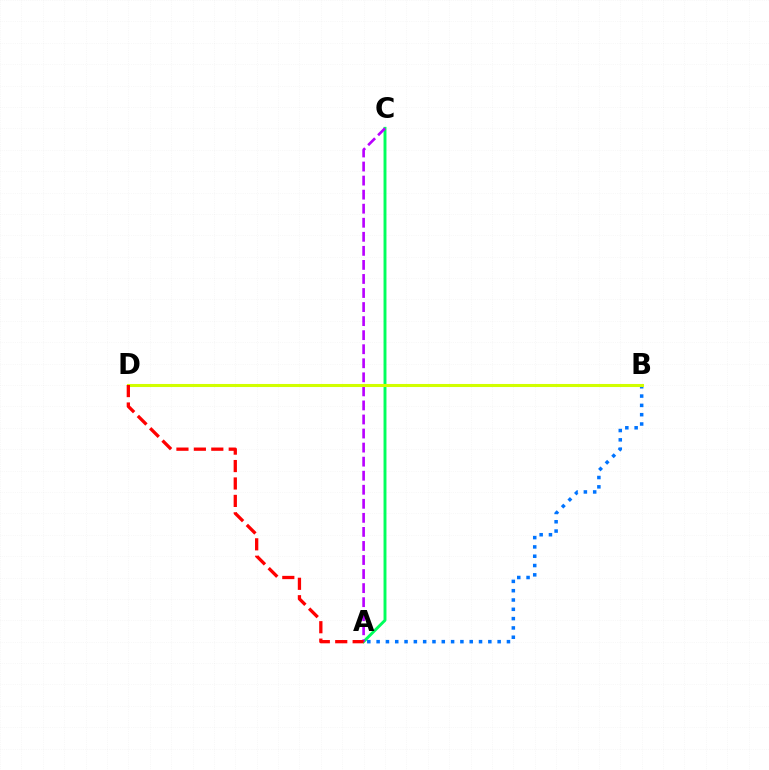{('A', 'C'): [{'color': '#00ff5c', 'line_style': 'solid', 'thickness': 2.1}, {'color': '#b900ff', 'line_style': 'dashed', 'thickness': 1.91}], ('A', 'B'): [{'color': '#0074ff', 'line_style': 'dotted', 'thickness': 2.53}], ('B', 'D'): [{'color': '#d1ff00', 'line_style': 'solid', 'thickness': 2.21}], ('A', 'D'): [{'color': '#ff0000', 'line_style': 'dashed', 'thickness': 2.37}]}